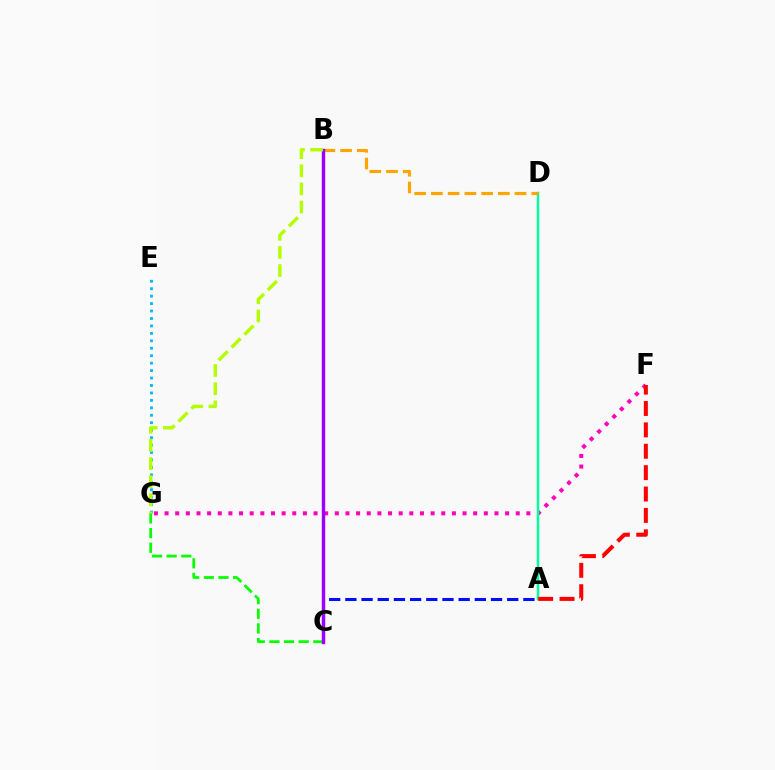{('F', 'G'): [{'color': '#ff00bd', 'line_style': 'dotted', 'thickness': 2.89}], ('C', 'G'): [{'color': '#08ff00', 'line_style': 'dashed', 'thickness': 1.99}], ('A', 'D'): [{'color': '#00ff9d', 'line_style': 'solid', 'thickness': 1.78}], ('A', 'F'): [{'color': '#ff0000', 'line_style': 'dashed', 'thickness': 2.91}], ('B', 'D'): [{'color': '#ffa500', 'line_style': 'dashed', 'thickness': 2.27}], ('A', 'C'): [{'color': '#0010ff', 'line_style': 'dashed', 'thickness': 2.2}], ('B', 'C'): [{'color': '#9b00ff', 'line_style': 'solid', 'thickness': 2.46}], ('E', 'G'): [{'color': '#00b5ff', 'line_style': 'dotted', 'thickness': 2.02}], ('B', 'G'): [{'color': '#b3ff00', 'line_style': 'dashed', 'thickness': 2.46}]}